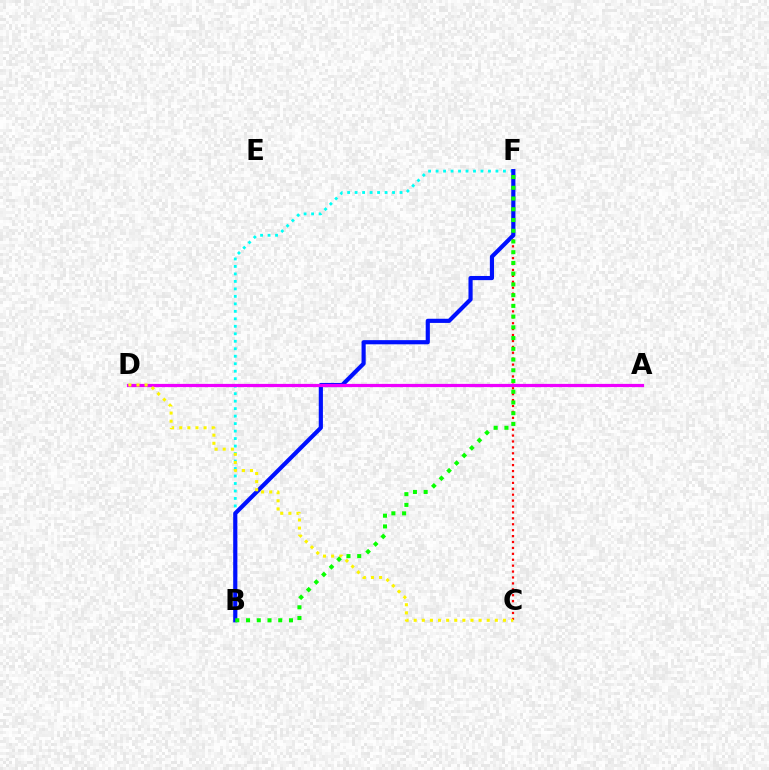{('B', 'F'): [{'color': '#00fff6', 'line_style': 'dotted', 'thickness': 2.03}, {'color': '#0010ff', 'line_style': 'solid', 'thickness': 2.99}, {'color': '#08ff00', 'line_style': 'dotted', 'thickness': 2.92}], ('C', 'F'): [{'color': '#ff0000', 'line_style': 'dotted', 'thickness': 1.61}], ('A', 'D'): [{'color': '#ee00ff', 'line_style': 'solid', 'thickness': 2.31}], ('C', 'D'): [{'color': '#fcf500', 'line_style': 'dotted', 'thickness': 2.2}]}